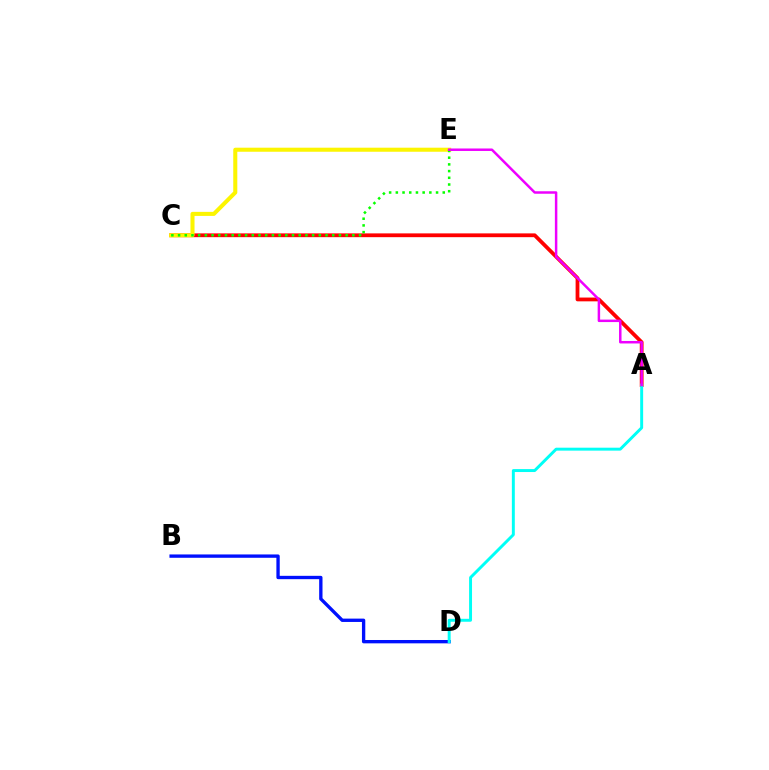{('A', 'C'): [{'color': '#ff0000', 'line_style': 'solid', 'thickness': 2.73}], ('B', 'D'): [{'color': '#0010ff', 'line_style': 'solid', 'thickness': 2.4}], ('C', 'E'): [{'color': '#fcf500', 'line_style': 'solid', 'thickness': 2.92}, {'color': '#08ff00', 'line_style': 'dotted', 'thickness': 1.82}], ('A', 'D'): [{'color': '#00fff6', 'line_style': 'solid', 'thickness': 2.12}], ('A', 'E'): [{'color': '#ee00ff', 'line_style': 'solid', 'thickness': 1.79}]}